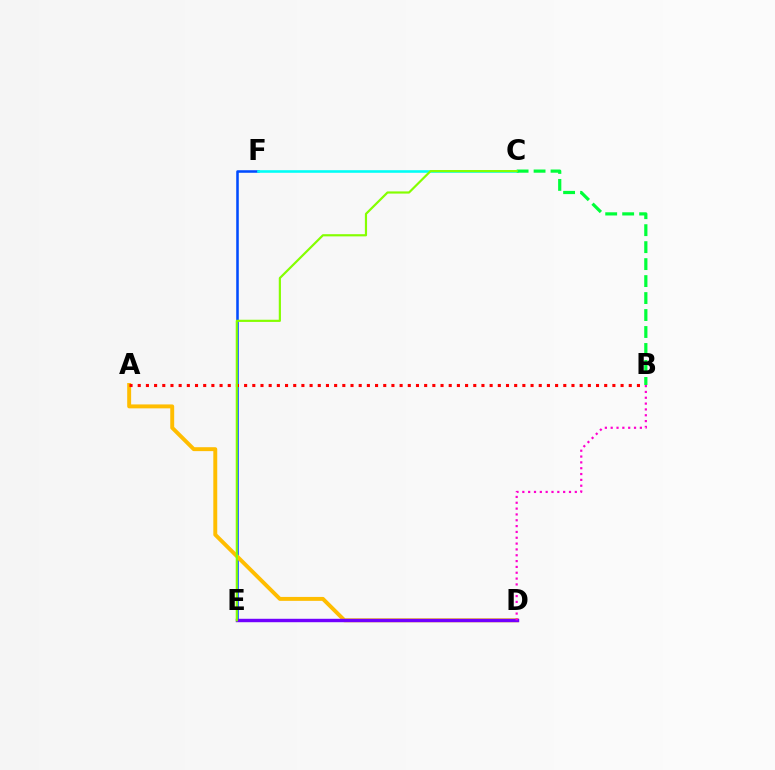{('E', 'F'): [{'color': '#004bff', 'line_style': 'solid', 'thickness': 1.83}], ('C', 'F'): [{'color': '#00fff6', 'line_style': 'solid', 'thickness': 1.86}], ('A', 'D'): [{'color': '#ffbd00', 'line_style': 'solid', 'thickness': 2.83}], ('A', 'B'): [{'color': '#ff0000', 'line_style': 'dotted', 'thickness': 2.22}], ('B', 'C'): [{'color': '#00ff39', 'line_style': 'dashed', 'thickness': 2.31}], ('D', 'E'): [{'color': '#7200ff', 'line_style': 'solid', 'thickness': 2.46}], ('C', 'E'): [{'color': '#84ff00', 'line_style': 'solid', 'thickness': 1.57}], ('B', 'D'): [{'color': '#ff00cf', 'line_style': 'dotted', 'thickness': 1.58}]}